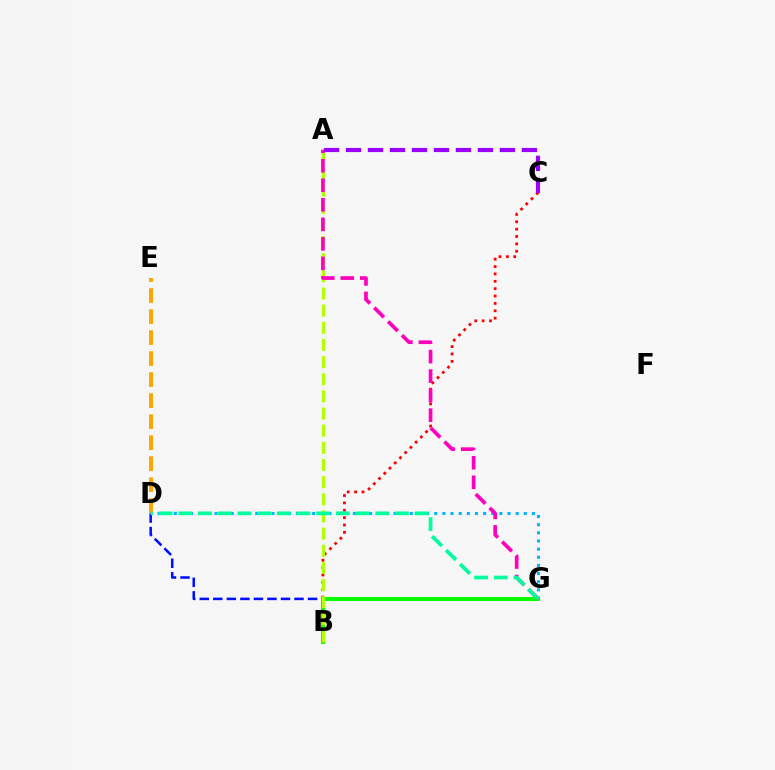{('D', 'G'): [{'color': '#0010ff', 'line_style': 'dashed', 'thickness': 1.84}, {'color': '#00b5ff', 'line_style': 'dotted', 'thickness': 2.21}, {'color': '#00ff9d', 'line_style': 'dashed', 'thickness': 2.68}], ('B', 'C'): [{'color': '#ff0000', 'line_style': 'dotted', 'thickness': 2.0}], ('D', 'E'): [{'color': '#ffa500', 'line_style': 'dashed', 'thickness': 2.85}], ('B', 'G'): [{'color': '#08ff00', 'line_style': 'solid', 'thickness': 2.9}], ('A', 'B'): [{'color': '#b3ff00', 'line_style': 'dashed', 'thickness': 2.33}], ('A', 'G'): [{'color': '#ff00bd', 'line_style': 'dashed', 'thickness': 2.65}], ('A', 'C'): [{'color': '#9b00ff', 'line_style': 'dashed', 'thickness': 2.99}]}